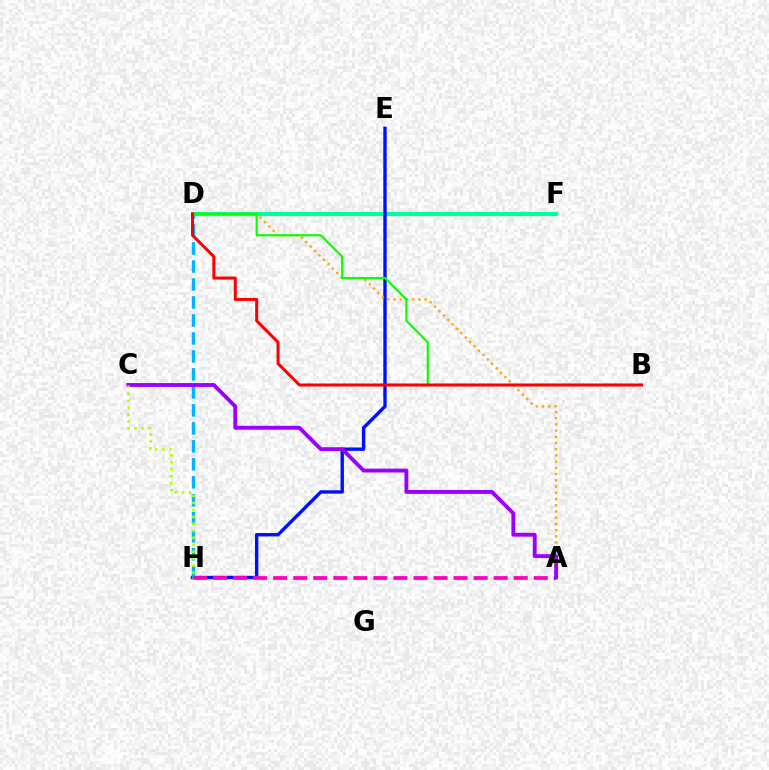{('D', 'F'): [{'color': '#00ff9d', 'line_style': 'solid', 'thickness': 2.99}], ('E', 'H'): [{'color': '#0010ff', 'line_style': 'solid', 'thickness': 2.44}], ('D', 'H'): [{'color': '#00b5ff', 'line_style': 'dashed', 'thickness': 2.44}], ('A', 'D'): [{'color': '#ffa500', 'line_style': 'dotted', 'thickness': 1.69}], ('A', 'H'): [{'color': '#ff00bd', 'line_style': 'dashed', 'thickness': 2.72}], ('A', 'C'): [{'color': '#9b00ff', 'line_style': 'solid', 'thickness': 2.79}], ('C', 'H'): [{'color': '#b3ff00', 'line_style': 'dotted', 'thickness': 1.89}], ('B', 'D'): [{'color': '#08ff00', 'line_style': 'solid', 'thickness': 1.54}, {'color': '#ff0000', 'line_style': 'solid', 'thickness': 2.17}]}